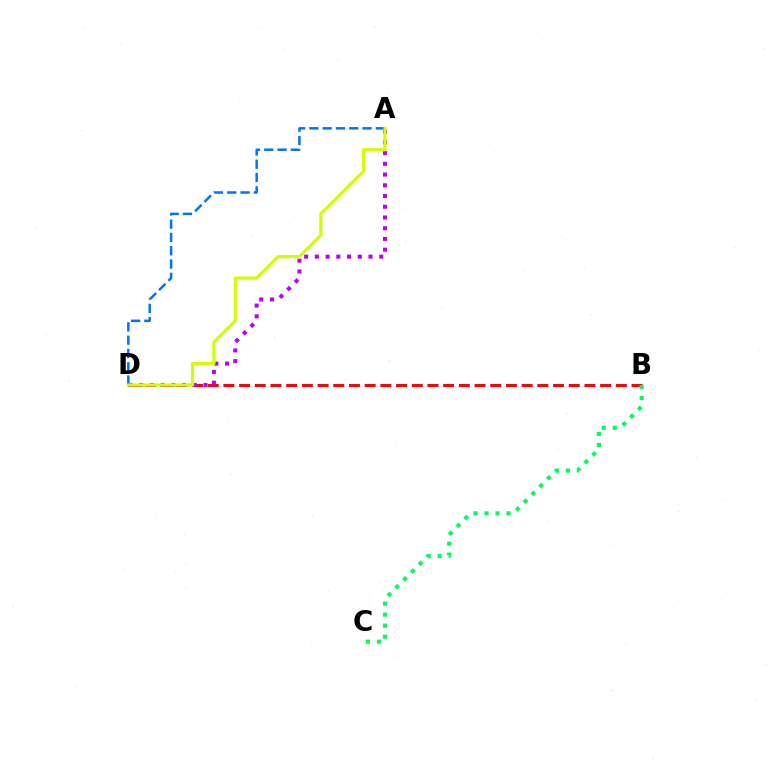{('B', 'D'): [{'color': '#ff0000', 'line_style': 'dashed', 'thickness': 2.13}], ('A', 'D'): [{'color': '#b900ff', 'line_style': 'dotted', 'thickness': 2.92}, {'color': '#0074ff', 'line_style': 'dashed', 'thickness': 1.81}, {'color': '#d1ff00', 'line_style': 'solid', 'thickness': 2.3}], ('B', 'C'): [{'color': '#00ff5c', 'line_style': 'dotted', 'thickness': 2.99}]}